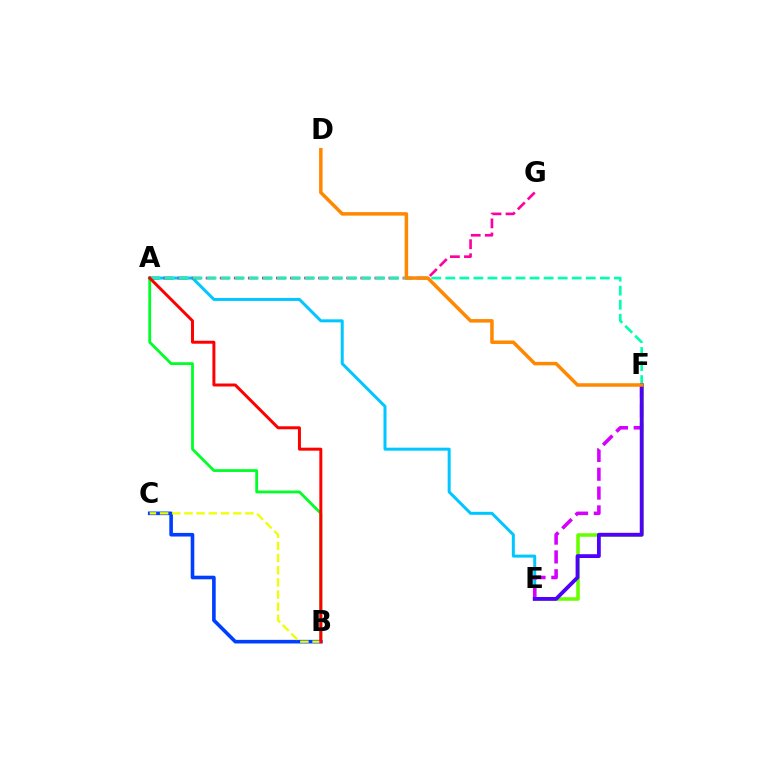{('A', 'E'): [{'color': '#00c7ff', 'line_style': 'solid', 'thickness': 2.16}], ('A', 'B'): [{'color': '#00ff27', 'line_style': 'solid', 'thickness': 2.02}, {'color': '#ff0000', 'line_style': 'solid', 'thickness': 2.14}], ('A', 'G'): [{'color': '#ff00a0', 'line_style': 'dashed', 'thickness': 1.91}], ('E', 'F'): [{'color': '#d600ff', 'line_style': 'dashed', 'thickness': 2.56}, {'color': '#66ff00', 'line_style': 'solid', 'thickness': 2.55}, {'color': '#4f00ff', 'line_style': 'solid', 'thickness': 2.73}], ('A', 'F'): [{'color': '#00ffaf', 'line_style': 'dashed', 'thickness': 1.91}], ('B', 'C'): [{'color': '#003fff', 'line_style': 'solid', 'thickness': 2.6}, {'color': '#eeff00', 'line_style': 'dashed', 'thickness': 1.65}], ('D', 'F'): [{'color': '#ff8800', 'line_style': 'solid', 'thickness': 2.52}]}